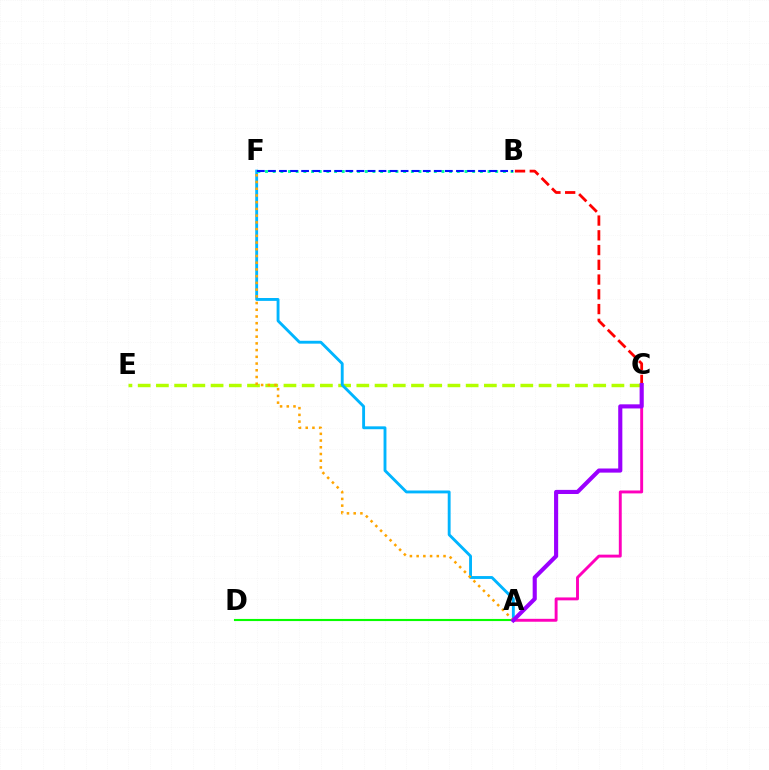{('C', 'E'): [{'color': '#b3ff00', 'line_style': 'dashed', 'thickness': 2.48}], ('A', 'F'): [{'color': '#00b5ff', 'line_style': 'solid', 'thickness': 2.07}, {'color': '#ffa500', 'line_style': 'dotted', 'thickness': 1.83}], ('A', 'C'): [{'color': '#ff00bd', 'line_style': 'solid', 'thickness': 2.1}, {'color': '#9b00ff', 'line_style': 'solid', 'thickness': 2.96}], ('B', 'F'): [{'color': '#00ff9d', 'line_style': 'dotted', 'thickness': 2.08}, {'color': '#0010ff', 'line_style': 'dashed', 'thickness': 1.5}], ('A', 'D'): [{'color': '#08ff00', 'line_style': 'solid', 'thickness': 1.53}], ('B', 'C'): [{'color': '#ff0000', 'line_style': 'dashed', 'thickness': 2.0}]}